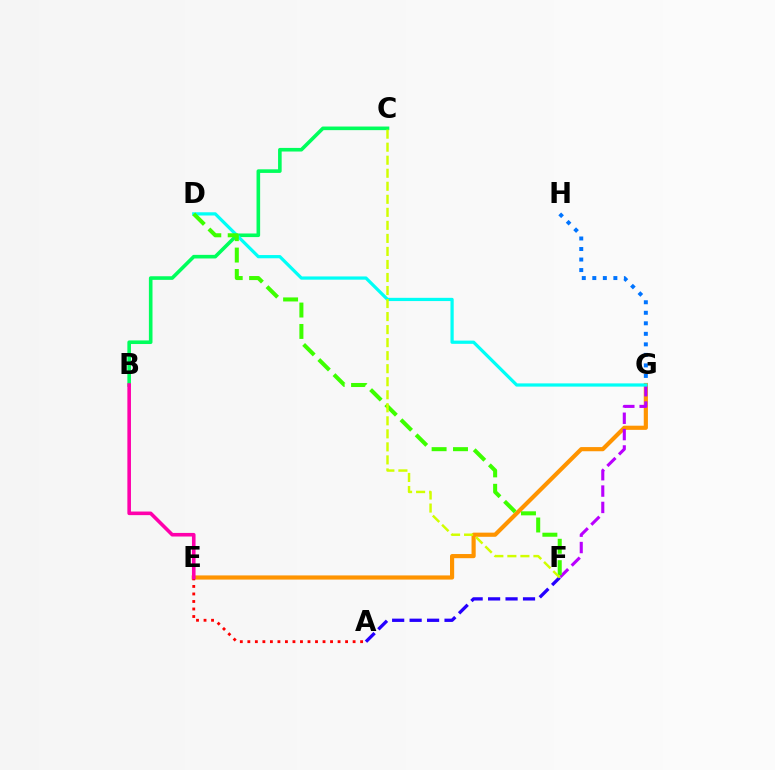{('B', 'C'): [{'color': '#00ff5c', 'line_style': 'solid', 'thickness': 2.6}], ('G', 'H'): [{'color': '#0074ff', 'line_style': 'dotted', 'thickness': 2.86}], ('E', 'G'): [{'color': '#ff9400', 'line_style': 'solid', 'thickness': 2.99}], ('F', 'G'): [{'color': '#b900ff', 'line_style': 'dashed', 'thickness': 2.22}], ('A', 'E'): [{'color': '#ff0000', 'line_style': 'dotted', 'thickness': 2.04}], ('D', 'G'): [{'color': '#00fff6', 'line_style': 'solid', 'thickness': 2.33}], ('A', 'F'): [{'color': '#2500ff', 'line_style': 'dashed', 'thickness': 2.37}], ('B', 'E'): [{'color': '#ff00ac', 'line_style': 'solid', 'thickness': 2.59}], ('D', 'F'): [{'color': '#3dff00', 'line_style': 'dashed', 'thickness': 2.91}], ('C', 'F'): [{'color': '#d1ff00', 'line_style': 'dashed', 'thickness': 1.77}]}